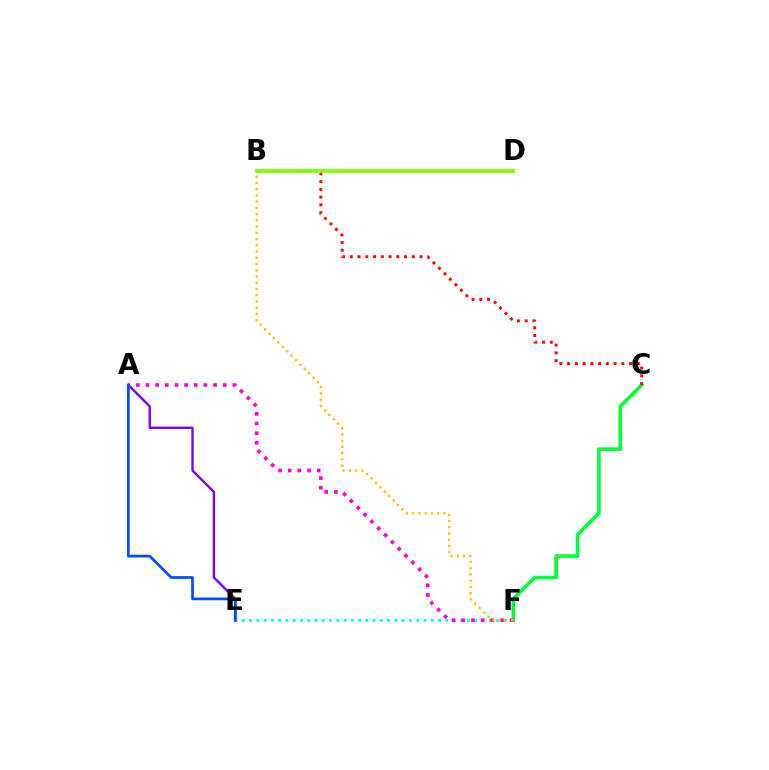{('A', 'E'): [{'color': '#7200ff', 'line_style': 'solid', 'thickness': 1.7}, {'color': '#004bff', 'line_style': 'solid', 'thickness': 1.96}], ('E', 'F'): [{'color': '#00fff6', 'line_style': 'dotted', 'thickness': 1.97}], ('C', 'F'): [{'color': '#00ff39', 'line_style': 'solid', 'thickness': 2.59}], ('A', 'F'): [{'color': '#ff00cf', 'line_style': 'dotted', 'thickness': 2.62}], ('B', 'F'): [{'color': '#ffbd00', 'line_style': 'dotted', 'thickness': 1.69}], ('B', 'C'): [{'color': '#ff0000', 'line_style': 'dotted', 'thickness': 2.11}], ('B', 'D'): [{'color': '#84ff00', 'line_style': 'solid', 'thickness': 2.75}]}